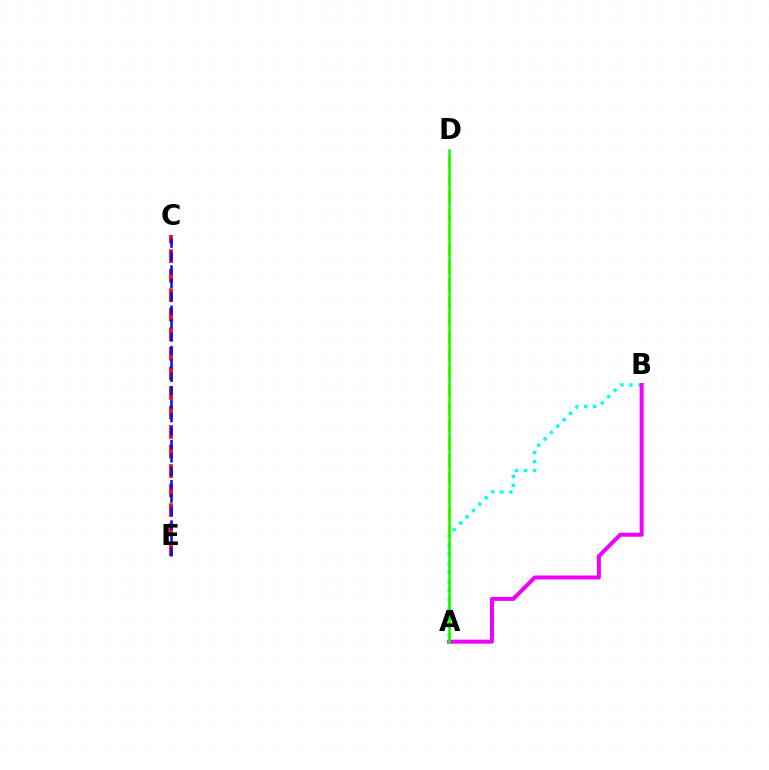{('A', 'D'): [{'color': '#fcf500', 'line_style': 'dashed', 'thickness': 2.39}, {'color': '#08ff00', 'line_style': 'solid', 'thickness': 1.81}], ('A', 'B'): [{'color': '#00fff6', 'line_style': 'dotted', 'thickness': 2.45}, {'color': '#ee00ff', 'line_style': 'solid', 'thickness': 2.89}], ('C', 'E'): [{'color': '#ff0000', 'line_style': 'dashed', 'thickness': 2.65}, {'color': '#0010ff', 'line_style': 'dashed', 'thickness': 1.82}]}